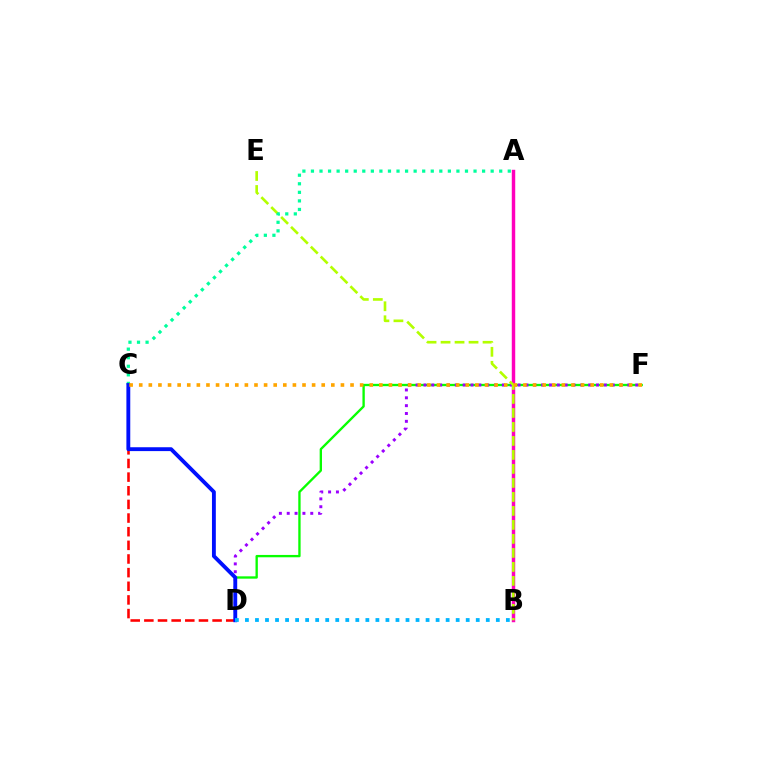{('D', 'F'): [{'color': '#08ff00', 'line_style': 'solid', 'thickness': 1.68}, {'color': '#9b00ff', 'line_style': 'dotted', 'thickness': 2.13}], ('A', 'B'): [{'color': '#ff00bd', 'line_style': 'solid', 'thickness': 2.48}], ('C', 'D'): [{'color': '#ff0000', 'line_style': 'dashed', 'thickness': 1.85}, {'color': '#0010ff', 'line_style': 'solid', 'thickness': 2.78}], ('B', 'E'): [{'color': '#b3ff00', 'line_style': 'dashed', 'thickness': 1.9}], ('A', 'C'): [{'color': '#00ff9d', 'line_style': 'dotted', 'thickness': 2.33}], ('C', 'F'): [{'color': '#ffa500', 'line_style': 'dotted', 'thickness': 2.61}], ('B', 'D'): [{'color': '#00b5ff', 'line_style': 'dotted', 'thickness': 2.73}]}